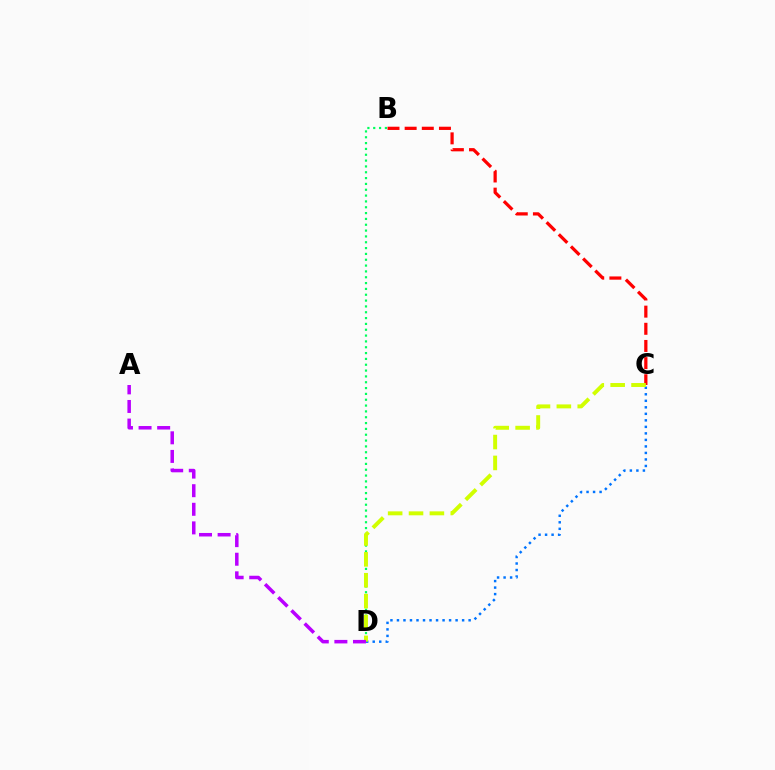{('B', 'D'): [{'color': '#00ff5c', 'line_style': 'dotted', 'thickness': 1.58}], ('C', 'D'): [{'color': '#0074ff', 'line_style': 'dotted', 'thickness': 1.77}, {'color': '#d1ff00', 'line_style': 'dashed', 'thickness': 2.84}], ('B', 'C'): [{'color': '#ff0000', 'line_style': 'dashed', 'thickness': 2.33}], ('A', 'D'): [{'color': '#b900ff', 'line_style': 'dashed', 'thickness': 2.53}]}